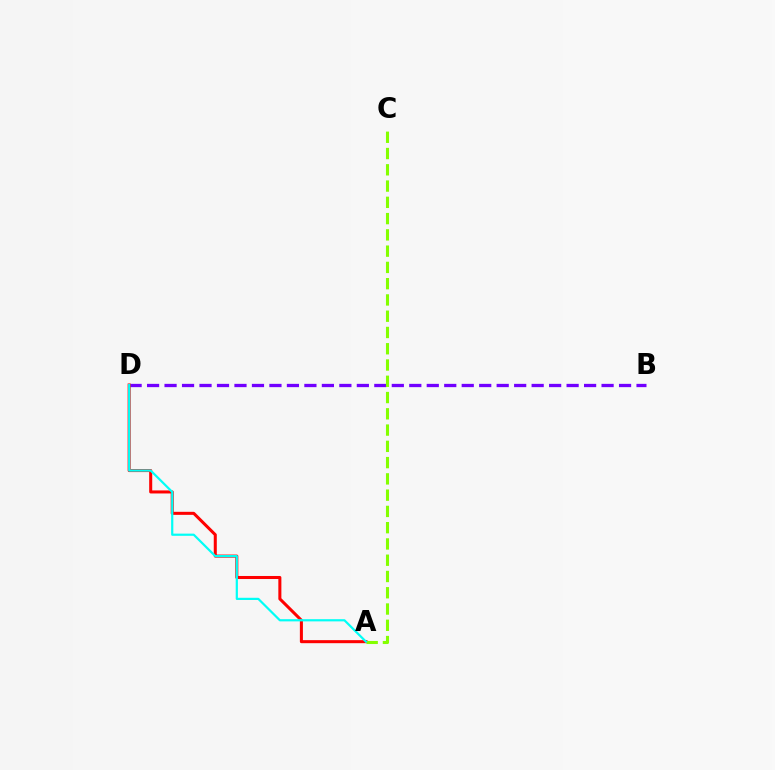{('B', 'D'): [{'color': '#7200ff', 'line_style': 'dashed', 'thickness': 2.37}], ('A', 'D'): [{'color': '#ff0000', 'line_style': 'solid', 'thickness': 2.19}, {'color': '#00fff6', 'line_style': 'solid', 'thickness': 1.58}], ('A', 'C'): [{'color': '#84ff00', 'line_style': 'dashed', 'thickness': 2.21}]}